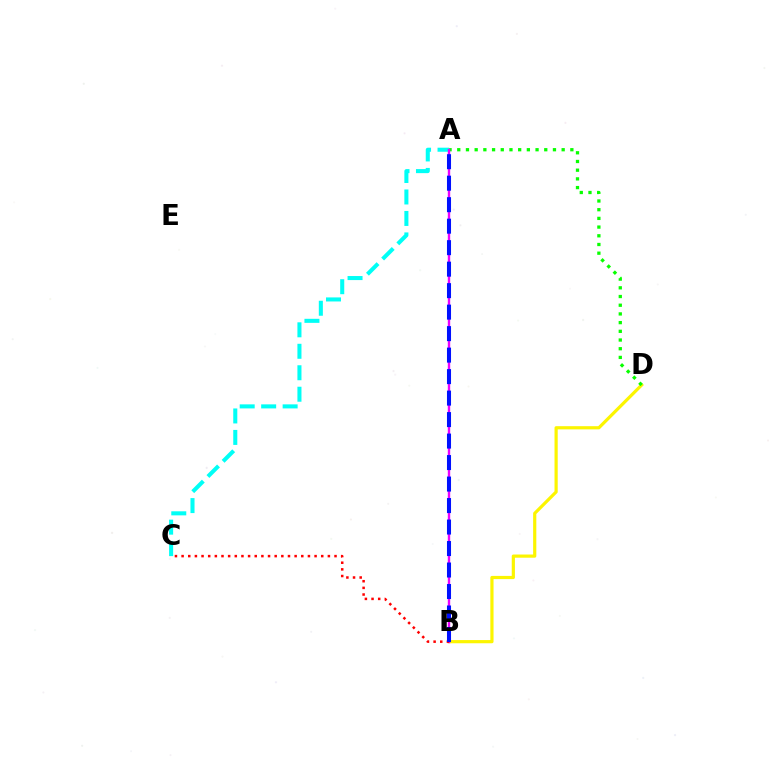{('B', 'D'): [{'color': '#fcf500', 'line_style': 'solid', 'thickness': 2.3}], ('A', 'C'): [{'color': '#00fff6', 'line_style': 'dashed', 'thickness': 2.92}], ('A', 'D'): [{'color': '#08ff00', 'line_style': 'dotted', 'thickness': 2.36}], ('A', 'B'): [{'color': '#ee00ff', 'line_style': 'solid', 'thickness': 1.72}, {'color': '#0010ff', 'line_style': 'dashed', 'thickness': 2.92}], ('B', 'C'): [{'color': '#ff0000', 'line_style': 'dotted', 'thickness': 1.81}]}